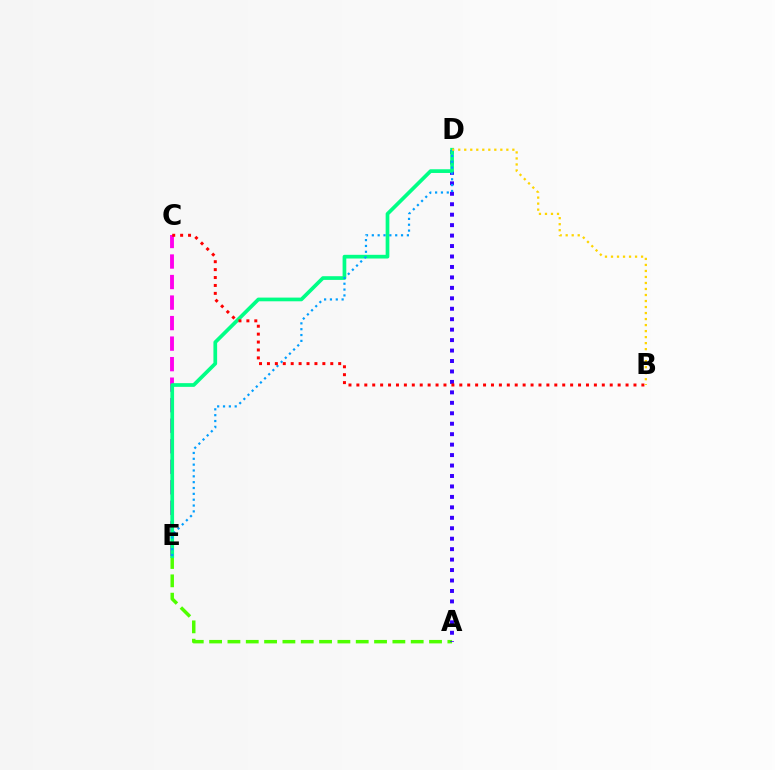{('C', 'E'): [{'color': '#ff00ed', 'line_style': 'dashed', 'thickness': 2.79}], ('A', 'E'): [{'color': '#4fff00', 'line_style': 'dashed', 'thickness': 2.49}], ('A', 'D'): [{'color': '#3700ff', 'line_style': 'dotted', 'thickness': 2.84}], ('D', 'E'): [{'color': '#00ff86', 'line_style': 'solid', 'thickness': 2.67}, {'color': '#009eff', 'line_style': 'dotted', 'thickness': 1.59}], ('B', 'C'): [{'color': '#ff0000', 'line_style': 'dotted', 'thickness': 2.15}], ('B', 'D'): [{'color': '#ffd500', 'line_style': 'dotted', 'thickness': 1.63}]}